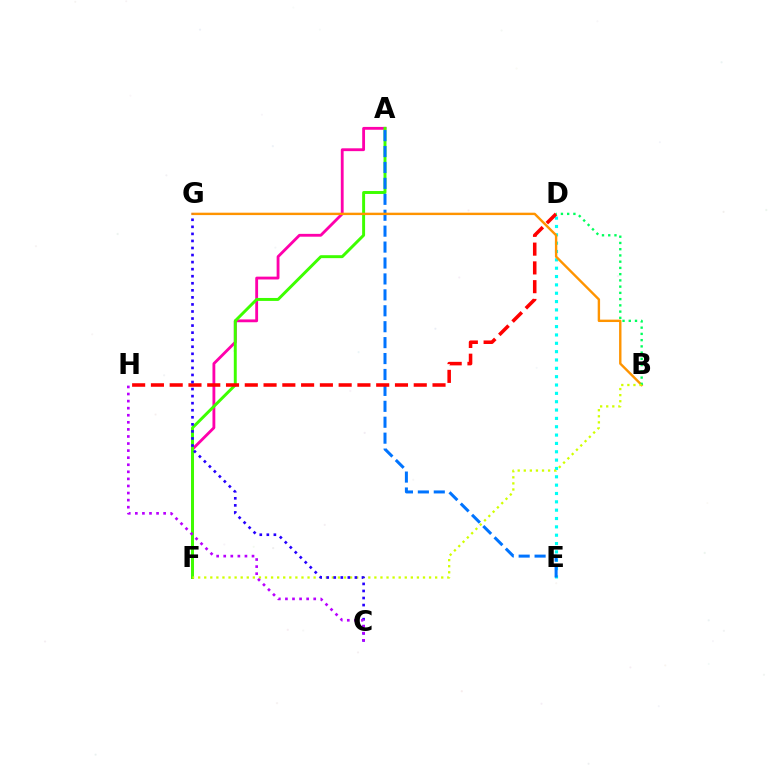{('D', 'E'): [{'color': '#00fff6', 'line_style': 'dotted', 'thickness': 2.27}], ('A', 'F'): [{'color': '#ff00ac', 'line_style': 'solid', 'thickness': 2.04}, {'color': '#3dff00', 'line_style': 'solid', 'thickness': 2.12}], ('A', 'E'): [{'color': '#0074ff', 'line_style': 'dashed', 'thickness': 2.16}], ('D', 'H'): [{'color': '#ff0000', 'line_style': 'dashed', 'thickness': 2.55}], ('B', 'G'): [{'color': '#ff9400', 'line_style': 'solid', 'thickness': 1.72}], ('B', 'D'): [{'color': '#00ff5c', 'line_style': 'dotted', 'thickness': 1.7}], ('B', 'F'): [{'color': '#d1ff00', 'line_style': 'dotted', 'thickness': 1.65}], ('C', 'G'): [{'color': '#2500ff', 'line_style': 'dotted', 'thickness': 1.92}], ('C', 'H'): [{'color': '#b900ff', 'line_style': 'dotted', 'thickness': 1.92}]}